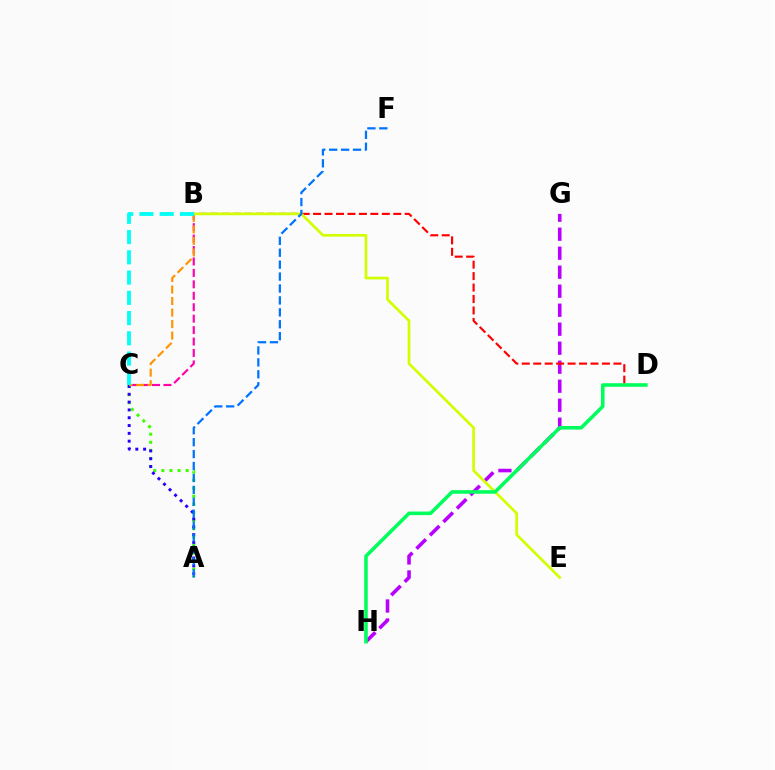{('A', 'C'): [{'color': '#3dff00', 'line_style': 'dotted', 'thickness': 2.2}, {'color': '#2500ff', 'line_style': 'dotted', 'thickness': 2.12}], ('B', 'C'): [{'color': '#ff00ac', 'line_style': 'dashed', 'thickness': 1.55}, {'color': '#ff9400', 'line_style': 'dashed', 'thickness': 1.56}, {'color': '#00fff6', 'line_style': 'dashed', 'thickness': 2.75}], ('G', 'H'): [{'color': '#b900ff', 'line_style': 'dashed', 'thickness': 2.58}], ('B', 'D'): [{'color': '#ff0000', 'line_style': 'dashed', 'thickness': 1.56}], ('B', 'E'): [{'color': '#d1ff00', 'line_style': 'solid', 'thickness': 1.94}], ('D', 'H'): [{'color': '#00ff5c', 'line_style': 'solid', 'thickness': 2.57}], ('A', 'F'): [{'color': '#0074ff', 'line_style': 'dashed', 'thickness': 1.62}]}